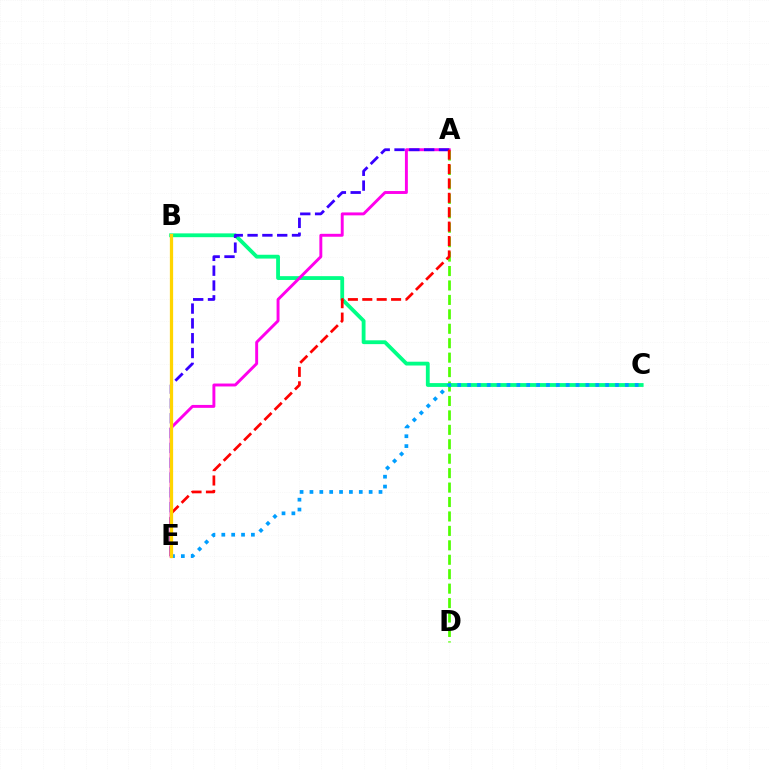{('A', 'D'): [{'color': '#4fff00', 'line_style': 'dashed', 'thickness': 1.96}], ('B', 'C'): [{'color': '#00ff86', 'line_style': 'solid', 'thickness': 2.75}], ('A', 'E'): [{'color': '#ff00ed', 'line_style': 'solid', 'thickness': 2.1}, {'color': '#3700ff', 'line_style': 'dashed', 'thickness': 2.01}, {'color': '#ff0000', 'line_style': 'dashed', 'thickness': 1.96}], ('C', 'E'): [{'color': '#009eff', 'line_style': 'dotted', 'thickness': 2.68}], ('B', 'E'): [{'color': '#ffd500', 'line_style': 'solid', 'thickness': 2.35}]}